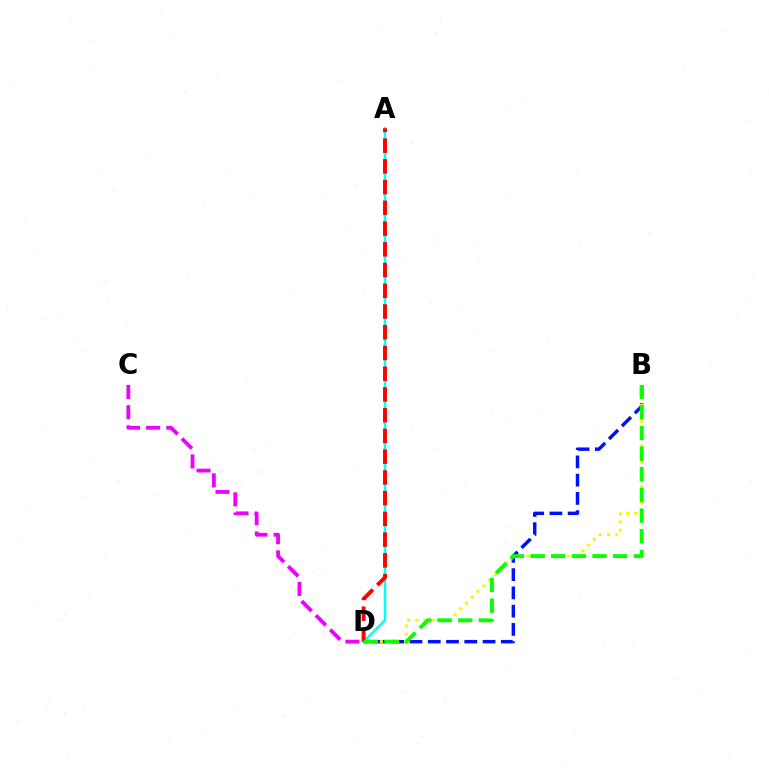{('B', 'D'): [{'color': '#0010ff', 'line_style': 'dashed', 'thickness': 2.48}, {'color': '#fcf500', 'line_style': 'dotted', 'thickness': 2.21}, {'color': '#08ff00', 'line_style': 'dashed', 'thickness': 2.81}], ('C', 'D'): [{'color': '#ee00ff', 'line_style': 'dashed', 'thickness': 2.74}], ('A', 'D'): [{'color': '#00fff6', 'line_style': 'solid', 'thickness': 1.84}, {'color': '#ff0000', 'line_style': 'dashed', 'thickness': 2.82}]}